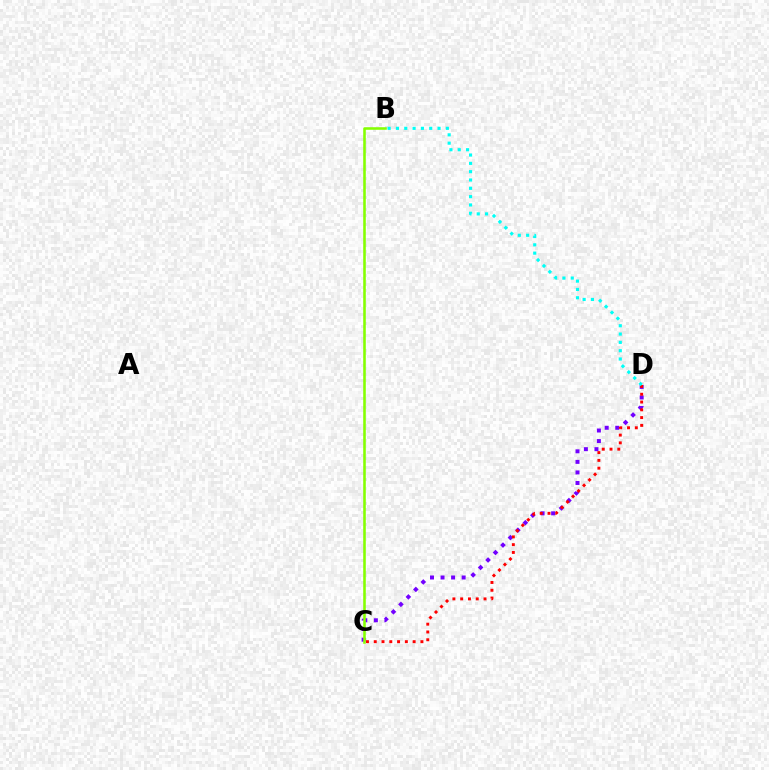{('C', 'D'): [{'color': '#7200ff', 'line_style': 'dotted', 'thickness': 2.87}, {'color': '#ff0000', 'line_style': 'dotted', 'thickness': 2.11}], ('B', 'C'): [{'color': '#84ff00', 'line_style': 'solid', 'thickness': 1.85}], ('B', 'D'): [{'color': '#00fff6', 'line_style': 'dotted', 'thickness': 2.26}]}